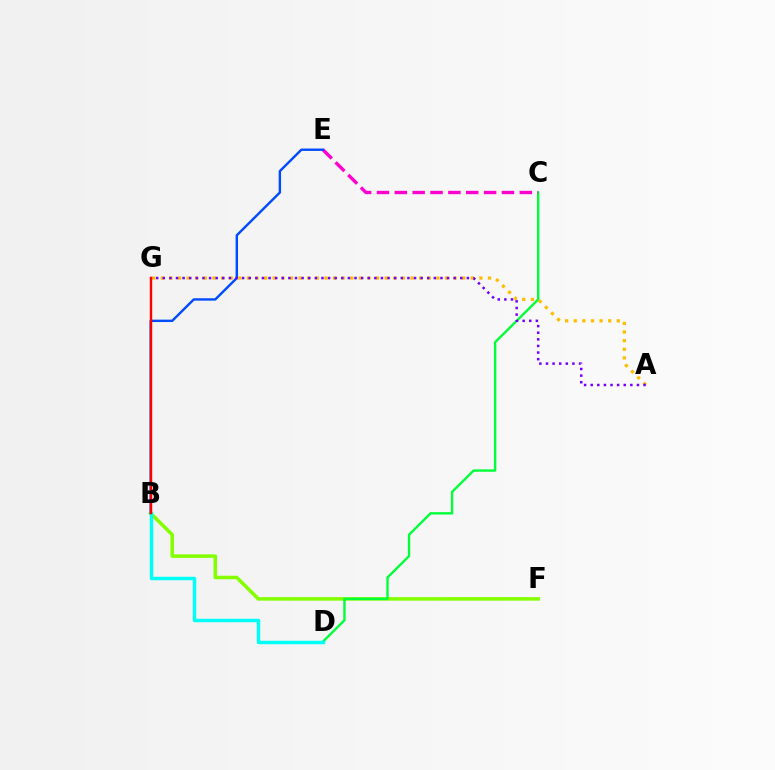{('B', 'F'): [{'color': '#84ff00', 'line_style': 'solid', 'thickness': 2.55}], ('C', 'D'): [{'color': '#00ff39', 'line_style': 'solid', 'thickness': 1.71}], ('C', 'E'): [{'color': '#ff00cf', 'line_style': 'dashed', 'thickness': 2.43}], ('B', 'E'): [{'color': '#004bff', 'line_style': 'solid', 'thickness': 1.73}], ('A', 'G'): [{'color': '#ffbd00', 'line_style': 'dotted', 'thickness': 2.34}, {'color': '#7200ff', 'line_style': 'dotted', 'thickness': 1.8}], ('B', 'D'): [{'color': '#00fff6', 'line_style': 'solid', 'thickness': 2.49}], ('B', 'G'): [{'color': '#ff0000', 'line_style': 'solid', 'thickness': 1.76}]}